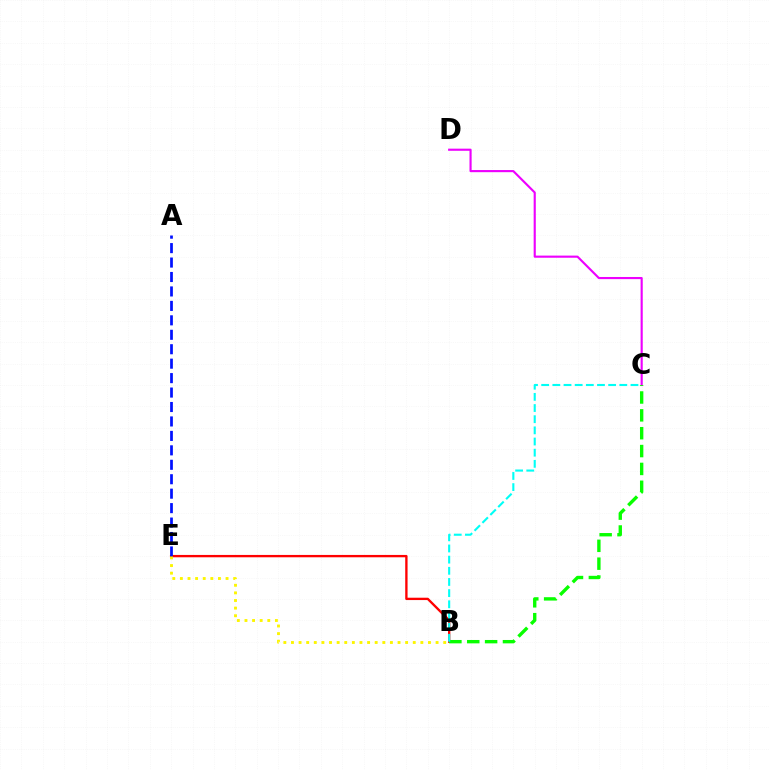{('B', 'E'): [{'color': '#ff0000', 'line_style': 'solid', 'thickness': 1.69}, {'color': '#fcf500', 'line_style': 'dotted', 'thickness': 2.07}], ('C', 'D'): [{'color': '#ee00ff', 'line_style': 'solid', 'thickness': 1.54}], ('B', 'C'): [{'color': '#08ff00', 'line_style': 'dashed', 'thickness': 2.43}, {'color': '#00fff6', 'line_style': 'dashed', 'thickness': 1.52}], ('A', 'E'): [{'color': '#0010ff', 'line_style': 'dashed', 'thickness': 1.96}]}